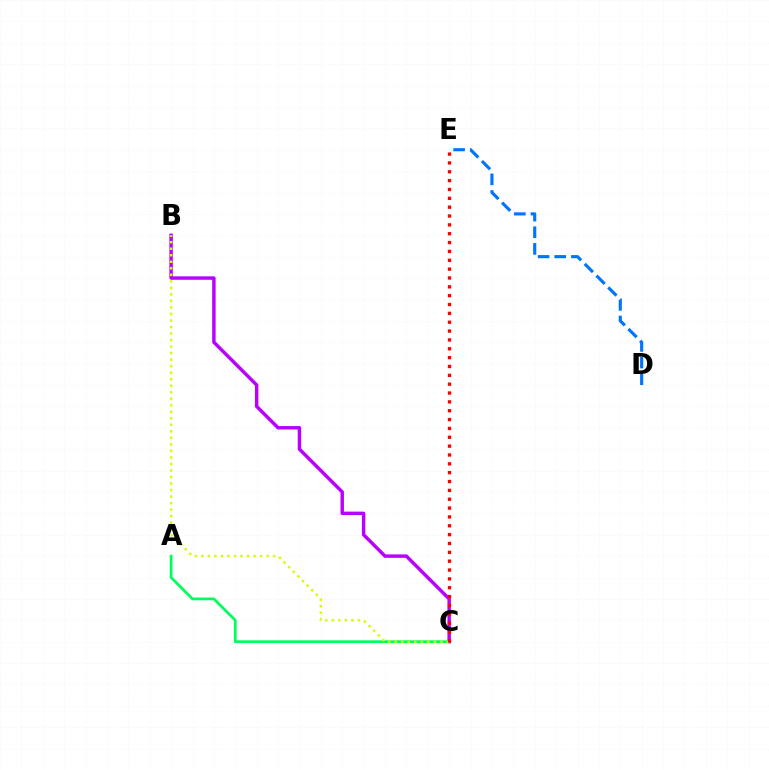{('D', 'E'): [{'color': '#0074ff', 'line_style': 'dashed', 'thickness': 2.26}], ('A', 'C'): [{'color': '#00ff5c', 'line_style': 'solid', 'thickness': 1.97}], ('B', 'C'): [{'color': '#b900ff', 'line_style': 'solid', 'thickness': 2.48}, {'color': '#d1ff00', 'line_style': 'dotted', 'thickness': 1.77}], ('C', 'E'): [{'color': '#ff0000', 'line_style': 'dotted', 'thickness': 2.4}]}